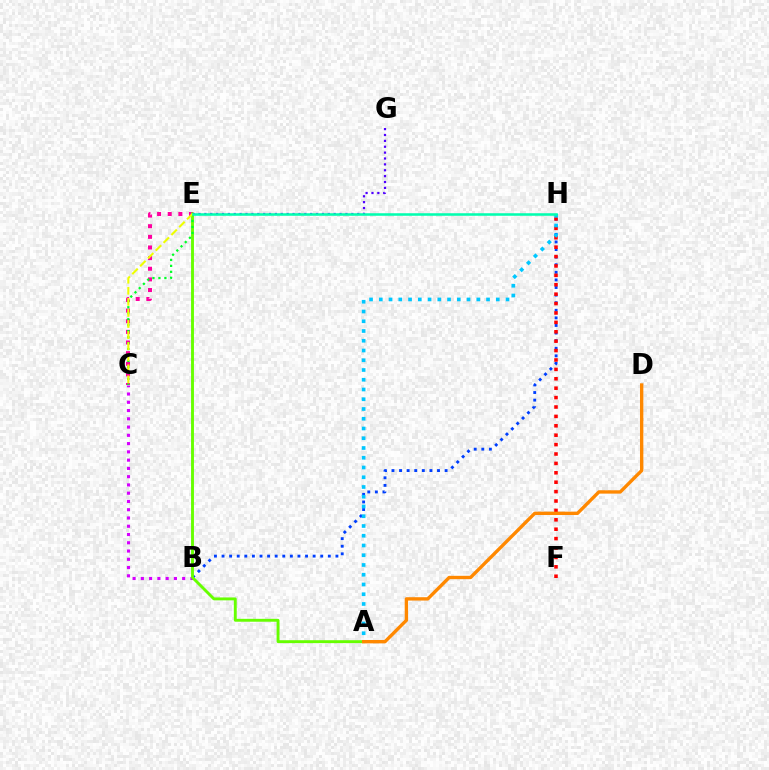{('B', 'H'): [{'color': '#003fff', 'line_style': 'dotted', 'thickness': 2.06}], ('F', 'H'): [{'color': '#ff0000', 'line_style': 'dotted', 'thickness': 2.55}], ('B', 'C'): [{'color': '#d600ff', 'line_style': 'dotted', 'thickness': 2.25}], ('C', 'E'): [{'color': '#ff00a0', 'line_style': 'dotted', 'thickness': 2.89}, {'color': '#00ff27', 'line_style': 'dotted', 'thickness': 1.62}, {'color': '#eeff00', 'line_style': 'dashed', 'thickness': 1.5}], ('A', 'E'): [{'color': '#66ff00', 'line_style': 'solid', 'thickness': 2.08}], ('A', 'H'): [{'color': '#00c7ff', 'line_style': 'dotted', 'thickness': 2.65}], ('E', 'G'): [{'color': '#4f00ff', 'line_style': 'dotted', 'thickness': 1.6}], ('A', 'D'): [{'color': '#ff8800', 'line_style': 'solid', 'thickness': 2.42}], ('E', 'H'): [{'color': '#00ffaf', 'line_style': 'solid', 'thickness': 1.83}]}